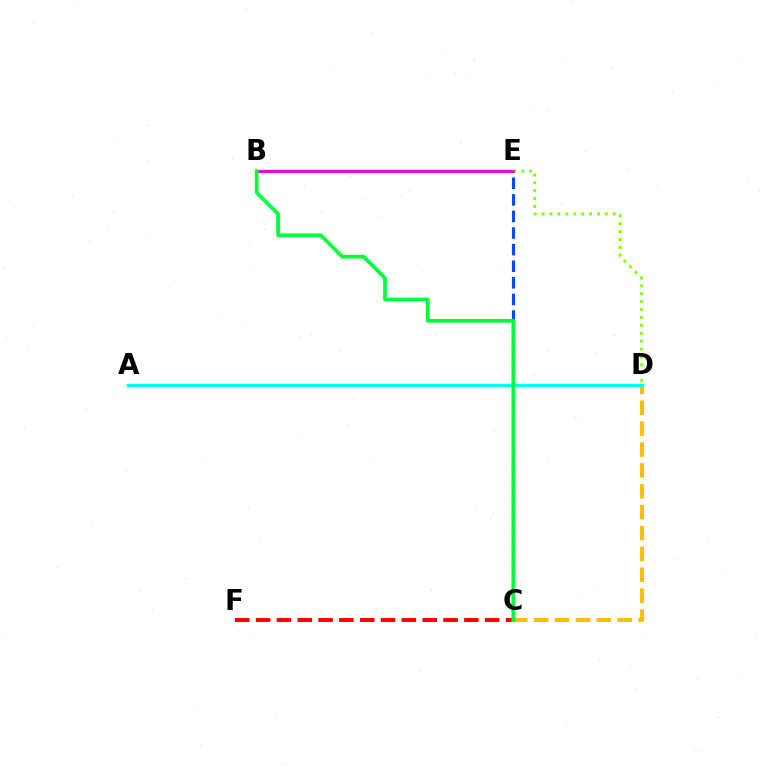{('B', 'E'): [{'color': '#7200ff', 'line_style': 'solid', 'thickness': 1.89}, {'color': '#ff00cf', 'line_style': 'solid', 'thickness': 1.84}], ('C', 'D'): [{'color': '#ffbd00', 'line_style': 'dashed', 'thickness': 2.84}], ('C', 'E'): [{'color': '#004bff', 'line_style': 'dashed', 'thickness': 2.25}], ('A', 'D'): [{'color': '#00fff6', 'line_style': 'solid', 'thickness': 2.37}], ('D', 'E'): [{'color': '#84ff00', 'line_style': 'dotted', 'thickness': 2.15}], ('C', 'F'): [{'color': '#ff0000', 'line_style': 'dashed', 'thickness': 2.83}], ('B', 'C'): [{'color': '#00ff39', 'line_style': 'solid', 'thickness': 2.68}]}